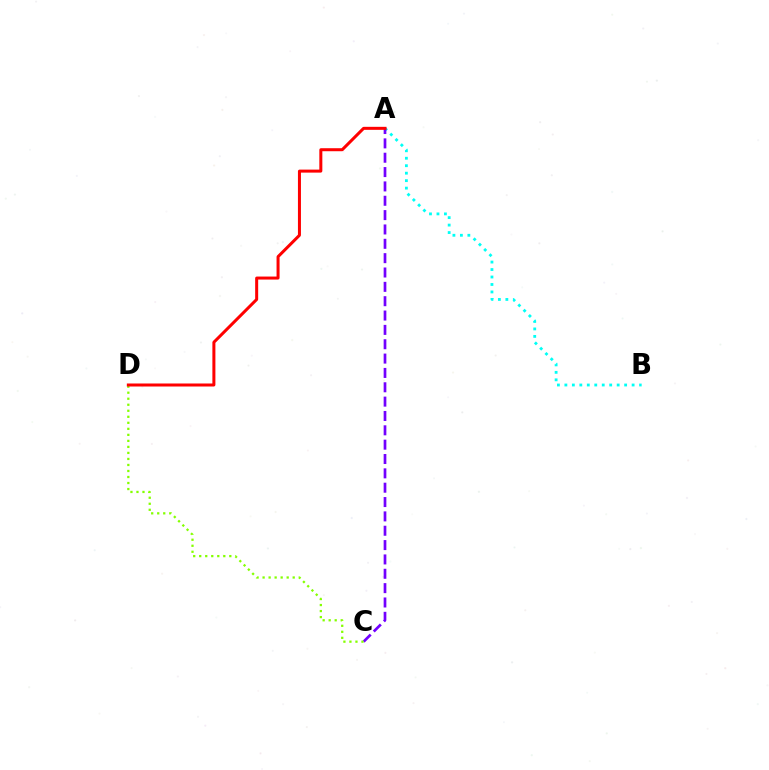{('A', 'B'): [{'color': '#00fff6', 'line_style': 'dotted', 'thickness': 2.03}], ('A', 'C'): [{'color': '#7200ff', 'line_style': 'dashed', 'thickness': 1.95}], ('C', 'D'): [{'color': '#84ff00', 'line_style': 'dotted', 'thickness': 1.64}], ('A', 'D'): [{'color': '#ff0000', 'line_style': 'solid', 'thickness': 2.17}]}